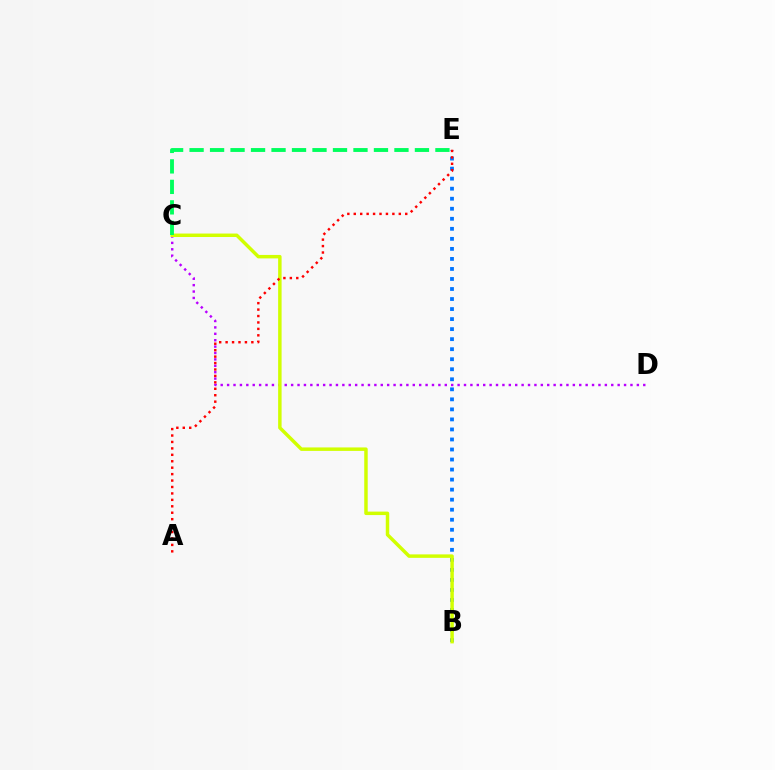{('C', 'D'): [{'color': '#b900ff', 'line_style': 'dotted', 'thickness': 1.74}], ('B', 'E'): [{'color': '#0074ff', 'line_style': 'dotted', 'thickness': 2.73}], ('B', 'C'): [{'color': '#d1ff00', 'line_style': 'solid', 'thickness': 2.49}], ('A', 'E'): [{'color': '#ff0000', 'line_style': 'dotted', 'thickness': 1.75}], ('C', 'E'): [{'color': '#00ff5c', 'line_style': 'dashed', 'thickness': 2.78}]}